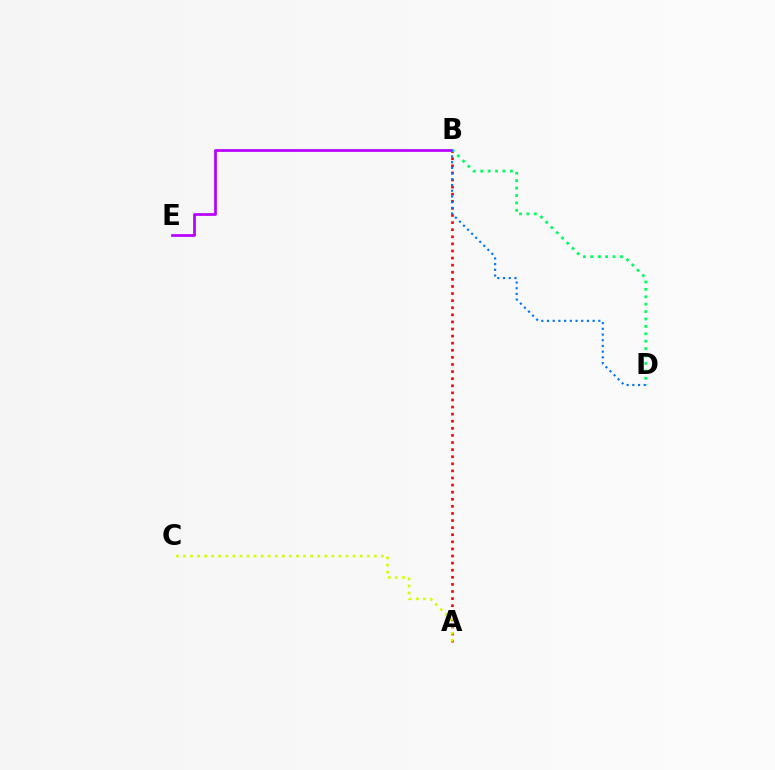{('A', 'B'): [{'color': '#ff0000', 'line_style': 'dotted', 'thickness': 1.93}], ('B', 'E'): [{'color': '#b900ff', 'line_style': 'solid', 'thickness': 1.96}], ('A', 'C'): [{'color': '#d1ff00', 'line_style': 'dotted', 'thickness': 1.92}], ('B', 'D'): [{'color': '#00ff5c', 'line_style': 'dotted', 'thickness': 2.01}, {'color': '#0074ff', 'line_style': 'dotted', 'thickness': 1.55}]}